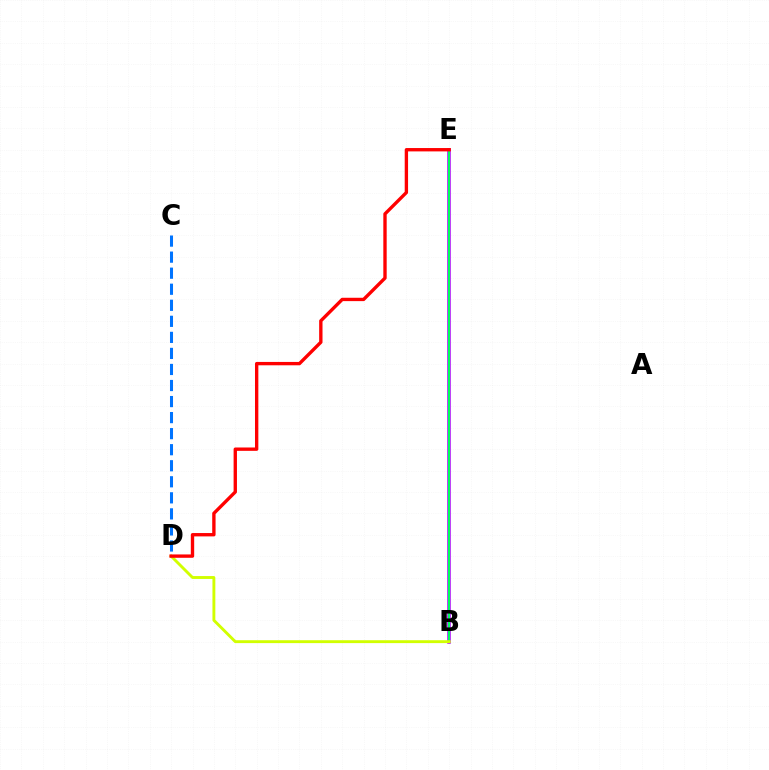{('B', 'E'): [{'color': '#b900ff', 'line_style': 'solid', 'thickness': 2.55}, {'color': '#00ff5c', 'line_style': 'solid', 'thickness': 1.51}], ('B', 'D'): [{'color': '#d1ff00', 'line_style': 'solid', 'thickness': 2.08}], ('C', 'D'): [{'color': '#0074ff', 'line_style': 'dashed', 'thickness': 2.18}], ('D', 'E'): [{'color': '#ff0000', 'line_style': 'solid', 'thickness': 2.42}]}